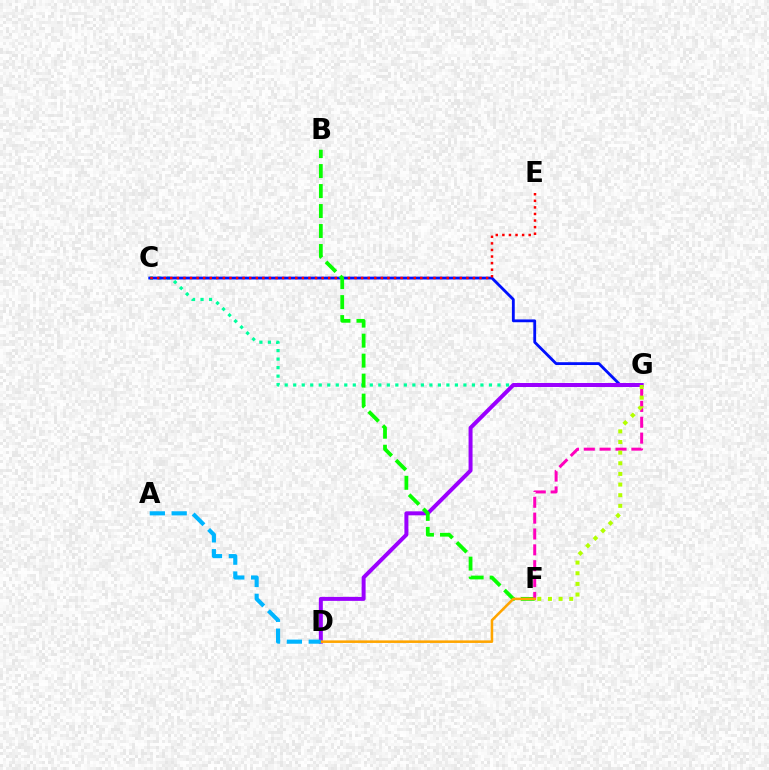{('C', 'G'): [{'color': '#00ff9d', 'line_style': 'dotted', 'thickness': 2.31}, {'color': '#0010ff', 'line_style': 'solid', 'thickness': 2.03}], ('C', 'E'): [{'color': '#ff0000', 'line_style': 'dotted', 'thickness': 1.79}], ('D', 'G'): [{'color': '#9b00ff', 'line_style': 'solid', 'thickness': 2.87}], ('B', 'F'): [{'color': '#08ff00', 'line_style': 'dashed', 'thickness': 2.71}], ('F', 'G'): [{'color': '#ff00bd', 'line_style': 'dashed', 'thickness': 2.15}, {'color': '#b3ff00', 'line_style': 'dotted', 'thickness': 2.89}], ('D', 'F'): [{'color': '#ffa500', 'line_style': 'solid', 'thickness': 1.84}], ('A', 'D'): [{'color': '#00b5ff', 'line_style': 'dashed', 'thickness': 2.97}]}